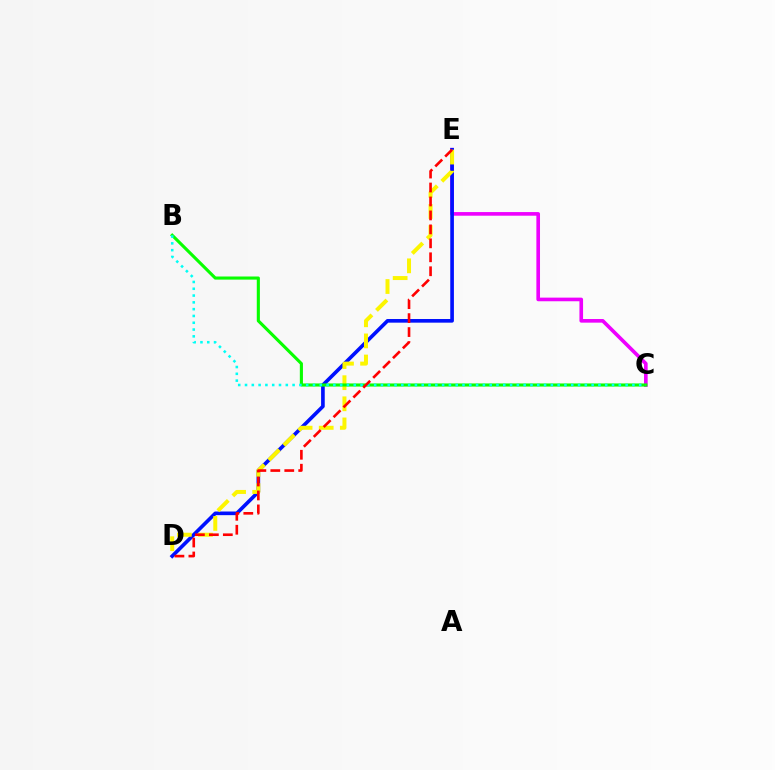{('C', 'E'): [{'color': '#ee00ff', 'line_style': 'solid', 'thickness': 2.62}], ('D', 'E'): [{'color': '#0010ff', 'line_style': 'solid', 'thickness': 2.62}, {'color': '#fcf500', 'line_style': 'dashed', 'thickness': 2.87}, {'color': '#ff0000', 'line_style': 'dashed', 'thickness': 1.9}], ('B', 'C'): [{'color': '#08ff00', 'line_style': 'solid', 'thickness': 2.24}, {'color': '#00fff6', 'line_style': 'dotted', 'thickness': 1.85}]}